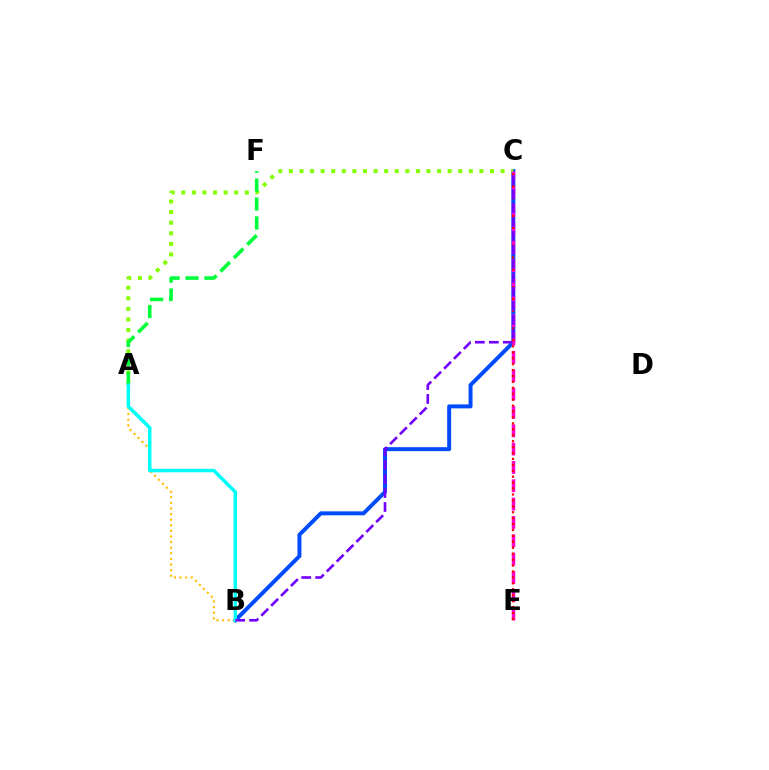{('B', 'C'): [{'color': '#004bff', 'line_style': 'solid', 'thickness': 2.85}, {'color': '#7200ff', 'line_style': 'dashed', 'thickness': 1.9}], ('A', 'C'): [{'color': '#84ff00', 'line_style': 'dotted', 'thickness': 2.88}], ('A', 'B'): [{'color': '#ffbd00', 'line_style': 'dotted', 'thickness': 1.52}, {'color': '#00fff6', 'line_style': 'solid', 'thickness': 2.52}], ('A', 'F'): [{'color': '#00ff39', 'line_style': 'dashed', 'thickness': 2.57}], ('C', 'E'): [{'color': '#ff00cf', 'line_style': 'dashed', 'thickness': 2.49}, {'color': '#ff0000', 'line_style': 'dotted', 'thickness': 1.61}]}